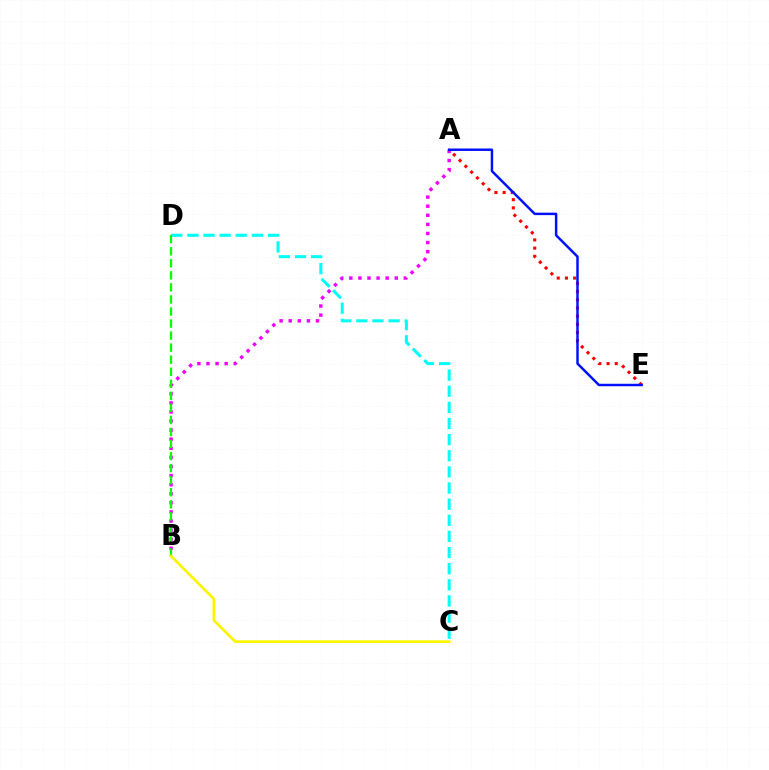{('A', 'E'): [{'color': '#ff0000', 'line_style': 'dotted', 'thickness': 2.22}, {'color': '#0010ff', 'line_style': 'solid', 'thickness': 1.77}], ('A', 'B'): [{'color': '#ee00ff', 'line_style': 'dotted', 'thickness': 2.47}], ('C', 'D'): [{'color': '#00fff6', 'line_style': 'dashed', 'thickness': 2.19}], ('B', 'D'): [{'color': '#08ff00', 'line_style': 'dashed', 'thickness': 1.64}], ('B', 'C'): [{'color': '#fcf500', 'line_style': 'solid', 'thickness': 1.94}]}